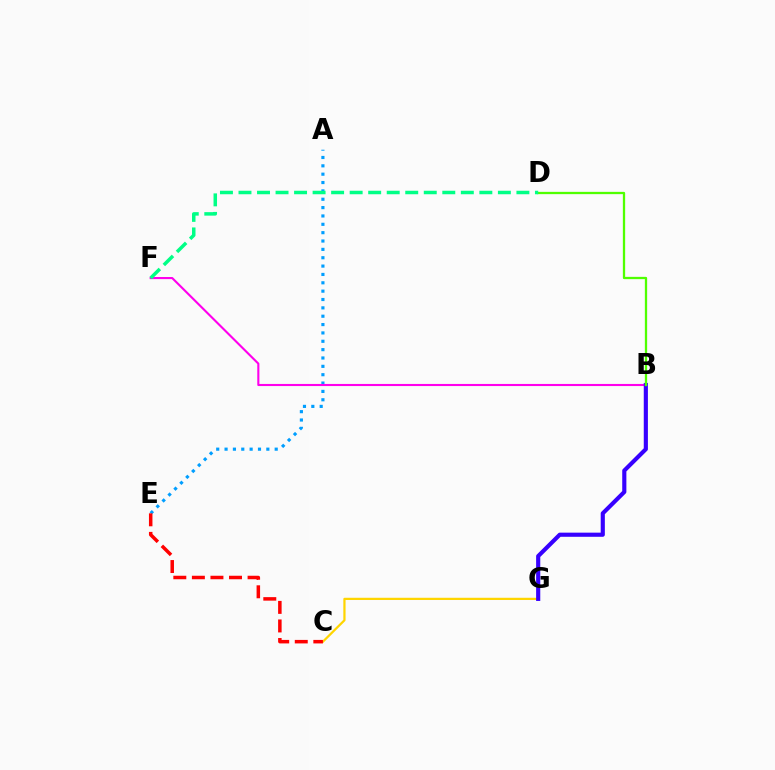{('C', 'G'): [{'color': '#ffd500', 'line_style': 'solid', 'thickness': 1.6}], ('A', 'E'): [{'color': '#009eff', 'line_style': 'dotted', 'thickness': 2.27}], ('B', 'F'): [{'color': '#ff00ed', 'line_style': 'solid', 'thickness': 1.52}], ('B', 'G'): [{'color': '#3700ff', 'line_style': 'solid', 'thickness': 2.98}], ('C', 'E'): [{'color': '#ff0000', 'line_style': 'dashed', 'thickness': 2.52}], ('B', 'D'): [{'color': '#4fff00', 'line_style': 'solid', 'thickness': 1.65}], ('D', 'F'): [{'color': '#00ff86', 'line_style': 'dashed', 'thickness': 2.52}]}